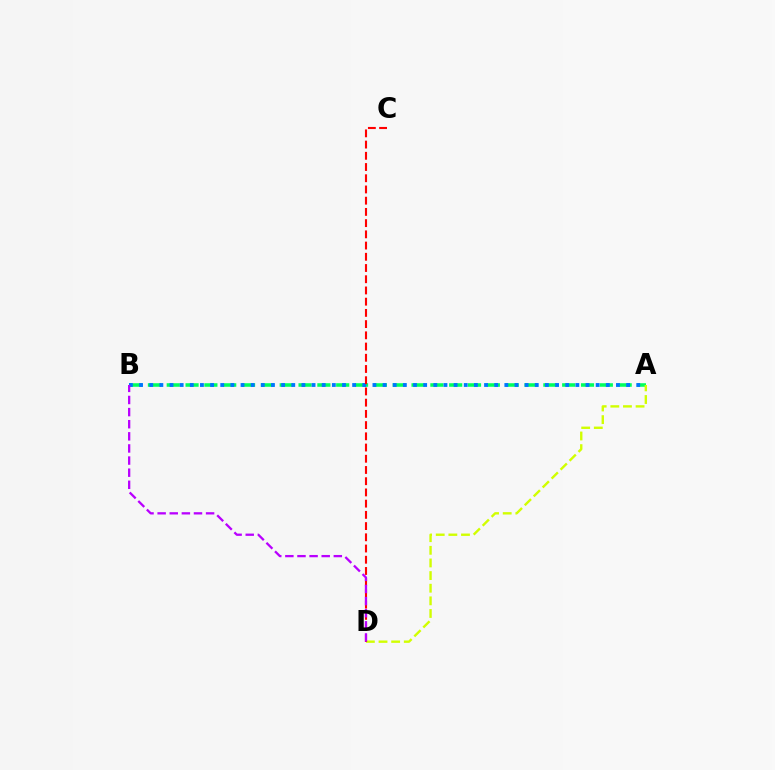{('A', 'B'): [{'color': '#00ff5c', 'line_style': 'dashed', 'thickness': 2.56}, {'color': '#0074ff', 'line_style': 'dotted', 'thickness': 2.76}], ('A', 'D'): [{'color': '#d1ff00', 'line_style': 'dashed', 'thickness': 1.72}], ('C', 'D'): [{'color': '#ff0000', 'line_style': 'dashed', 'thickness': 1.52}], ('B', 'D'): [{'color': '#b900ff', 'line_style': 'dashed', 'thickness': 1.65}]}